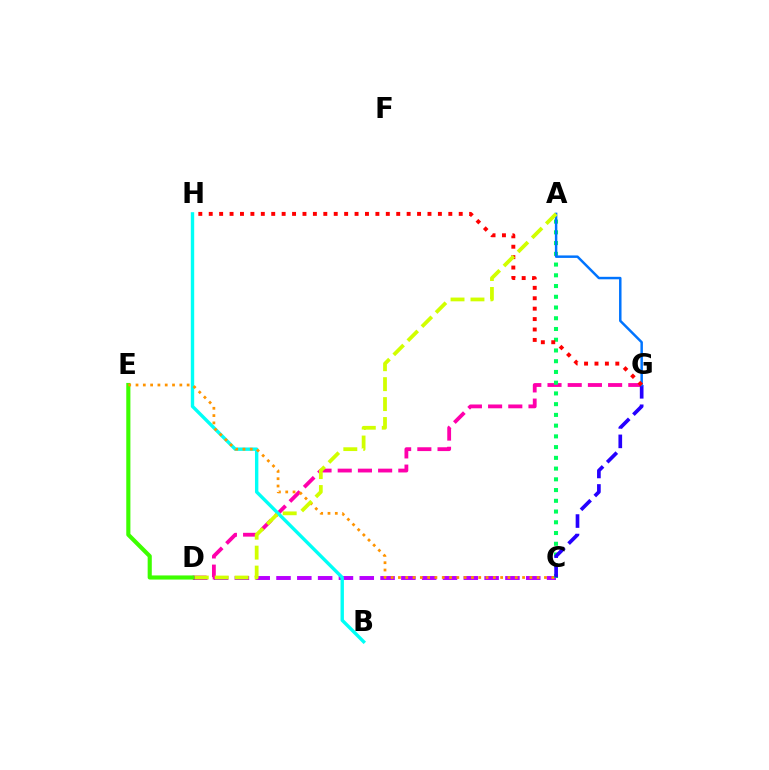{('C', 'D'): [{'color': '#b900ff', 'line_style': 'dashed', 'thickness': 2.83}], ('D', 'G'): [{'color': '#ff00ac', 'line_style': 'dashed', 'thickness': 2.74}], ('B', 'H'): [{'color': '#00fff6', 'line_style': 'solid', 'thickness': 2.44}], ('A', 'C'): [{'color': '#00ff5c', 'line_style': 'dotted', 'thickness': 2.92}], ('C', 'G'): [{'color': '#2500ff', 'line_style': 'dashed', 'thickness': 2.65}], ('D', 'E'): [{'color': '#3dff00', 'line_style': 'solid', 'thickness': 2.97}], ('C', 'E'): [{'color': '#ff9400', 'line_style': 'dotted', 'thickness': 1.98}], ('A', 'G'): [{'color': '#0074ff', 'line_style': 'solid', 'thickness': 1.79}], ('G', 'H'): [{'color': '#ff0000', 'line_style': 'dotted', 'thickness': 2.83}], ('A', 'D'): [{'color': '#d1ff00', 'line_style': 'dashed', 'thickness': 2.71}]}